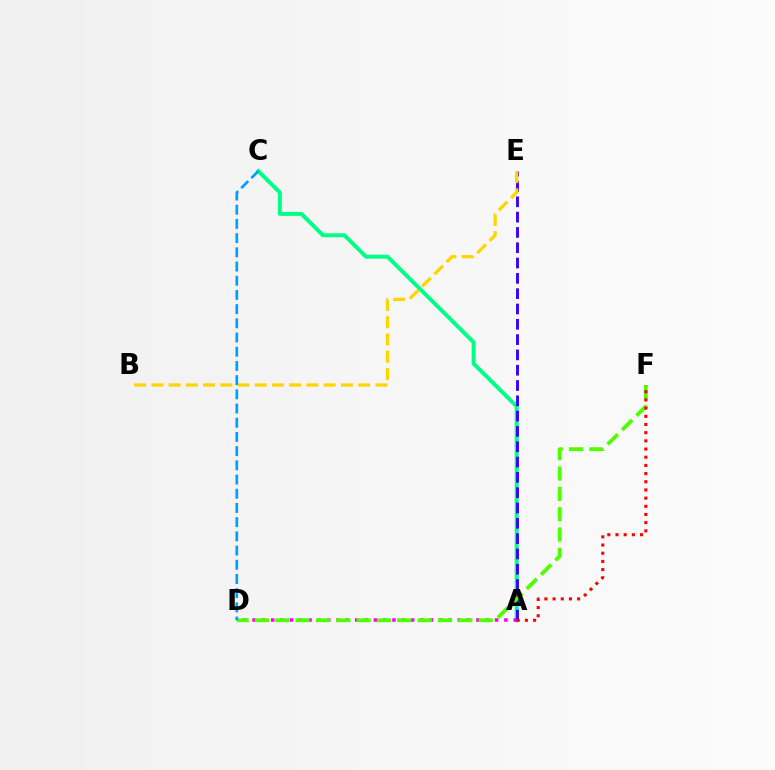{('A', 'C'): [{'color': '#00ff86', 'line_style': 'solid', 'thickness': 2.85}], ('A', 'D'): [{'color': '#ff00ed', 'line_style': 'dotted', 'thickness': 2.53}], ('A', 'E'): [{'color': '#3700ff', 'line_style': 'dashed', 'thickness': 2.08}], ('D', 'F'): [{'color': '#4fff00', 'line_style': 'dashed', 'thickness': 2.76}], ('A', 'F'): [{'color': '#ff0000', 'line_style': 'dotted', 'thickness': 2.22}], ('B', 'E'): [{'color': '#ffd500', 'line_style': 'dashed', 'thickness': 2.34}], ('C', 'D'): [{'color': '#009eff', 'line_style': 'dashed', 'thickness': 1.93}]}